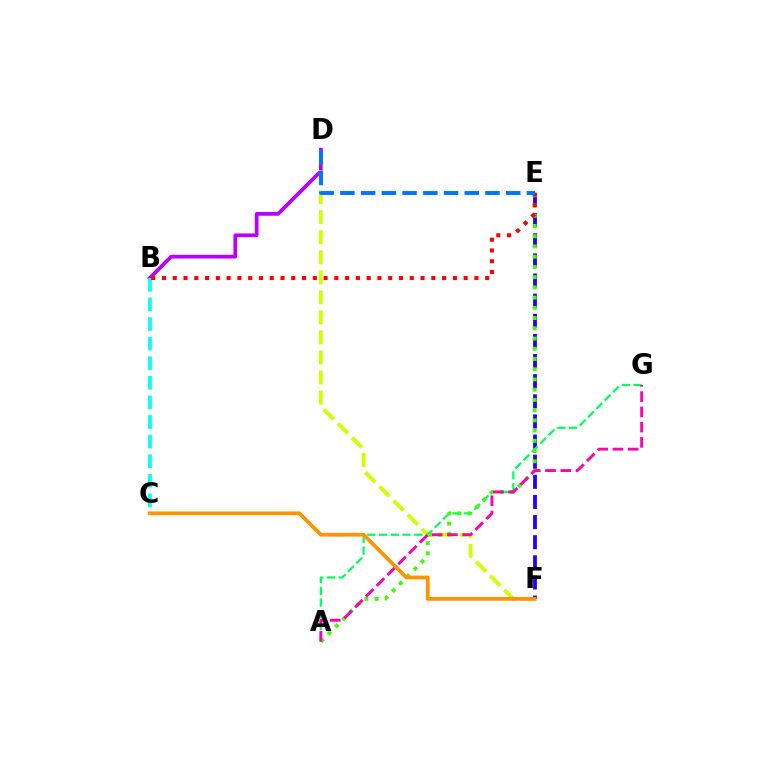{('B', 'D'): [{'color': '#b900ff', 'line_style': 'solid', 'thickness': 2.68}], ('E', 'F'): [{'color': '#2500ff', 'line_style': 'dashed', 'thickness': 2.73}], ('D', 'F'): [{'color': '#d1ff00', 'line_style': 'dashed', 'thickness': 2.72}], ('A', 'G'): [{'color': '#00ff5c', 'line_style': 'dashed', 'thickness': 1.6}, {'color': '#ff00ac', 'line_style': 'dashed', 'thickness': 2.07}], ('B', 'C'): [{'color': '#00fff6', 'line_style': 'dashed', 'thickness': 2.66}], ('A', 'E'): [{'color': '#3dff00', 'line_style': 'dotted', 'thickness': 2.78}], ('B', 'E'): [{'color': '#ff0000', 'line_style': 'dotted', 'thickness': 2.93}], ('C', 'F'): [{'color': '#ff9400', 'line_style': 'solid', 'thickness': 2.71}], ('D', 'E'): [{'color': '#0074ff', 'line_style': 'dashed', 'thickness': 2.82}]}